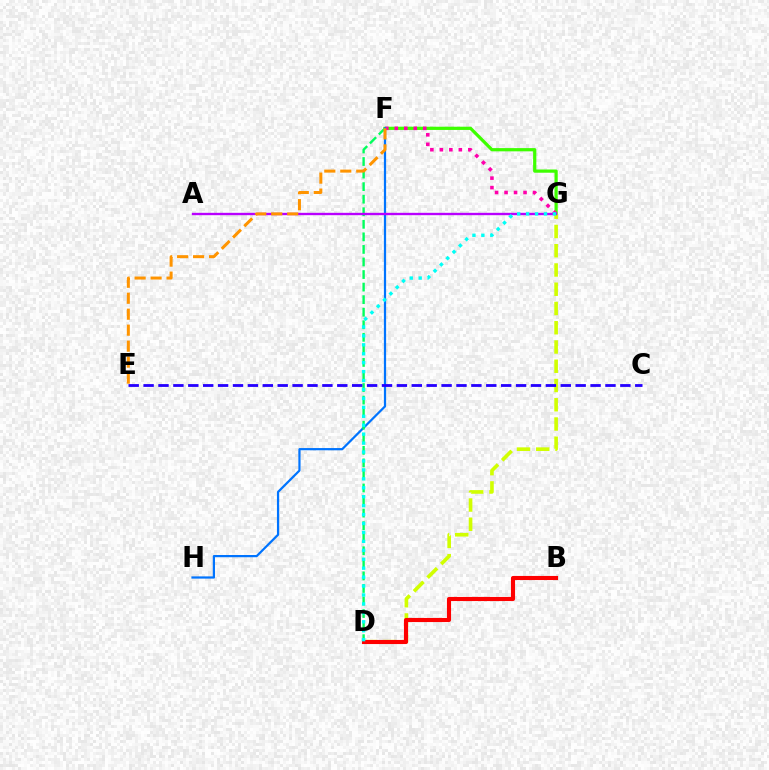{('F', 'G'): [{'color': '#3dff00', 'line_style': 'solid', 'thickness': 2.32}, {'color': '#ff00ac', 'line_style': 'dotted', 'thickness': 2.58}], ('F', 'H'): [{'color': '#0074ff', 'line_style': 'solid', 'thickness': 1.6}], ('D', 'F'): [{'color': '#00ff5c', 'line_style': 'dashed', 'thickness': 1.71}], ('D', 'G'): [{'color': '#d1ff00', 'line_style': 'dashed', 'thickness': 2.62}, {'color': '#00fff6', 'line_style': 'dotted', 'thickness': 2.43}], ('A', 'G'): [{'color': '#b900ff', 'line_style': 'solid', 'thickness': 1.7}], ('B', 'D'): [{'color': '#ff0000', 'line_style': 'solid', 'thickness': 2.95}], ('C', 'E'): [{'color': '#2500ff', 'line_style': 'dashed', 'thickness': 2.02}], ('E', 'F'): [{'color': '#ff9400', 'line_style': 'dashed', 'thickness': 2.17}]}